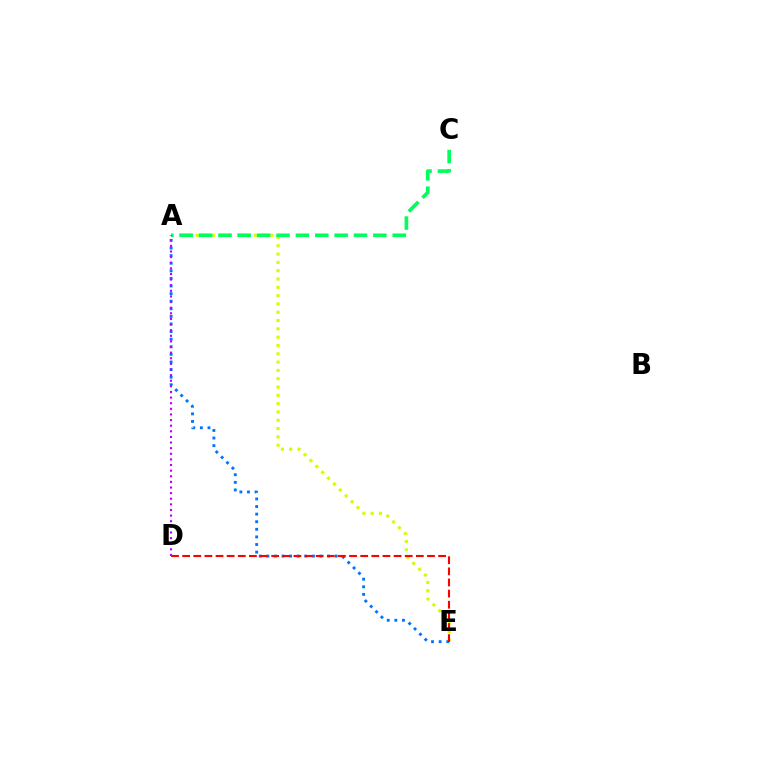{('A', 'E'): [{'color': '#d1ff00', 'line_style': 'dotted', 'thickness': 2.26}, {'color': '#0074ff', 'line_style': 'dotted', 'thickness': 2.06}], ('A', 'C'): [{'color': '#00ff5c', 'line_style': 'dashed', 'thickness': 2.63}], ('A', 'D'): [{'color': '#b900ff', 'line_style': 'dotted', 'thickness': 1.53}], ('D', 'E'): [{'color': '#ff0000', 'line_style': 'dashed', 'thickness': 1.51}]}